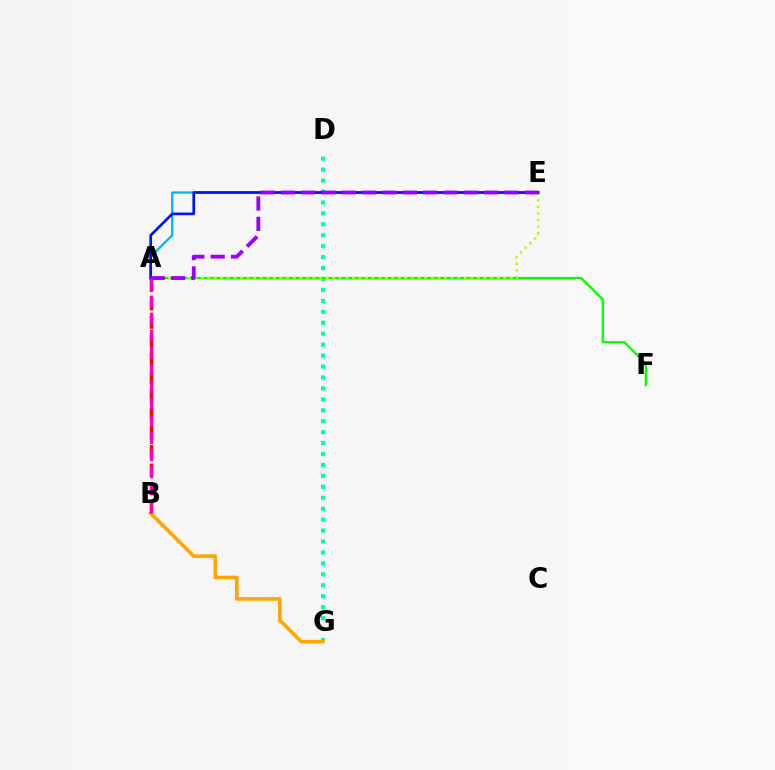{('D', 'G'): [{'color': '#00ff9d', 'line_style': 'dotted', 'thickness': 2.97}], ('A', 'E'): [{'color': '#00b5ff', 'line_style': 'solid', 'thickness': 1.66}, {'color': '#b3ff00', 'line_style': 'dotted', 'thickness': 1.79}, {'color': '#0010ff', 'line_style': 'solid', 'thickness': 1.91}, {'color': '#9b00ff', 'line_style': 'dashed', 'thickness': 2.76}], ('A', 'F'): [{'color': '#08ff00', 'line_style': 'solid', 'thickness': 1.67}], ('B', 'G'): [{'color': '#ffa500', 'line_style': 'solid', 'thickness': 2.59}], ('A', 'B'): [{'color': '#ff0000', 'line_style': 'dashed', 'thickness': 2.51}, {'color': '#ff00bd', 'line_style': 'dashed', 'thickness': 2.32}]}